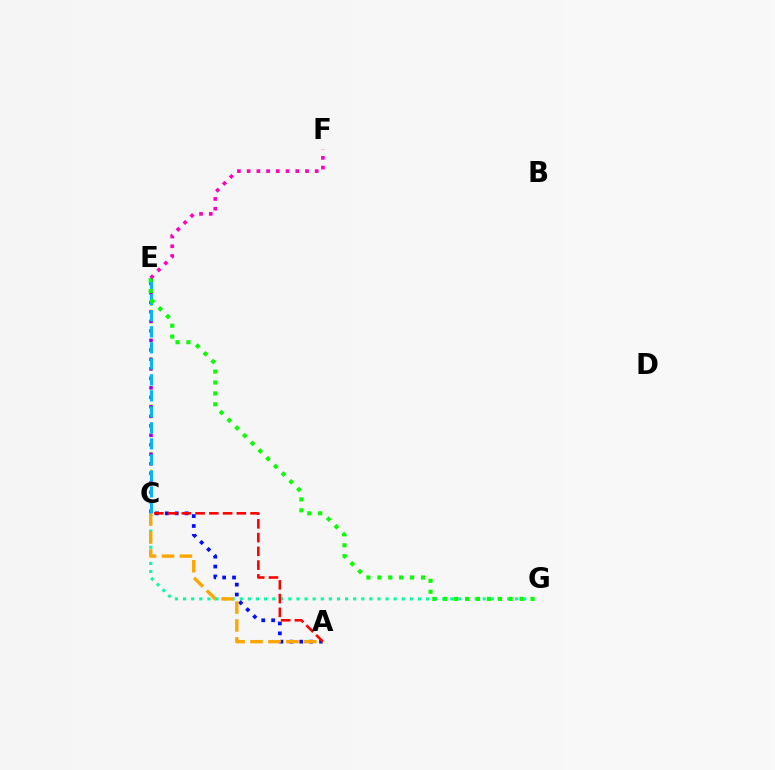{('C', 'G'): [{'color': '#00ff9d', 'line_style': 'dotted', 'thickness': 2.2}], ('C', 'E'): [{'color': '#b3ff00', 'line_style': 'dotted', 'thickness': 1.61}, {'color': '#9b00ff', 'line_style': 'dotted', 'thickness': 2.58}, {'color': '#00b5ff', 'line_style': 'dashed', 'thickness': 2.17}], ('A', 'C'): [{'color': '#0010ff', 'line_style': 'dotted', 'thickness': 2.69}, {'color': '#ffa500', 'line_style': 'dashed', 'thickness': 2.44}, {'color': '#ff0000', 'line_style': 'dashed', 'thickness': 1.87}], ('E', 'G'): [{'color': '#08ff00', 'line_style': 'dotted', 'thickness': 2.96}], ('E', 'F'): [{'color': '#ff00bd', 'line_style': 'dotted', 'thickness': 2.64}]}